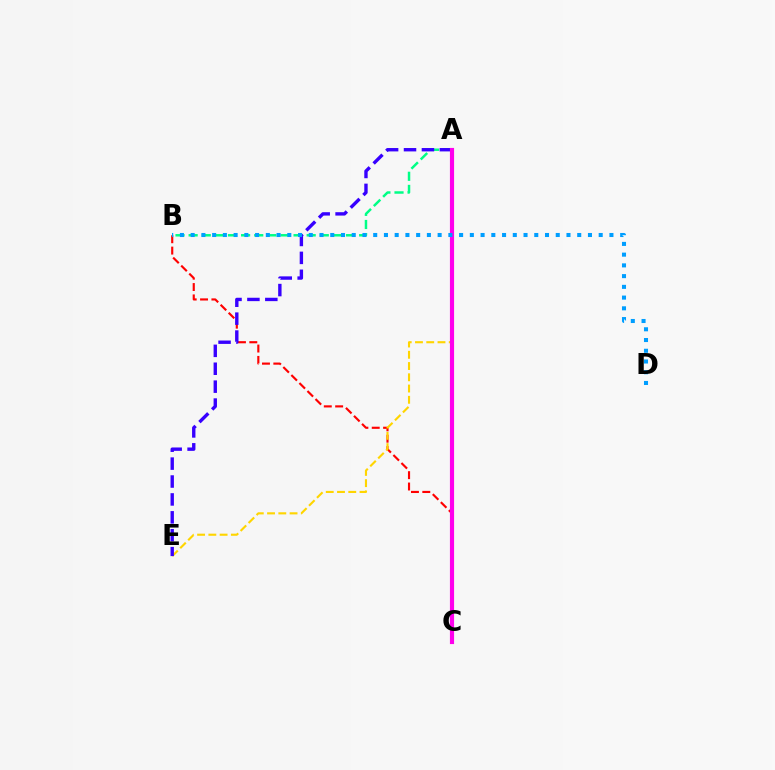{('B', 'C'): [{'color': '#ff0000', 'line_style': 'dashed', 'thickness': 1.54}], ('A', 'B'): [{'color': '#00ff86', 'line_style': 'dashed', 'thickness': 1.78}], ('A', 'E'): [{'color': '#ffd500', 'line_style': 'dashed', 'thickness': 1.53}, {'color': '#3700ff', 'line_style': 'dashed', 'thickness': 2.43}], ('A', 'C'): [{'color': '#4fff00', 'line_style': 'solid', 'thickness': 1.57}, {'color': '#ff00ed', 'line_style': 'solid', 'thickness': 2.99}], ('B', 'D'): [{'color': '#009eff', 'line_style': 'dotted', 'thickness': 2.92}]}